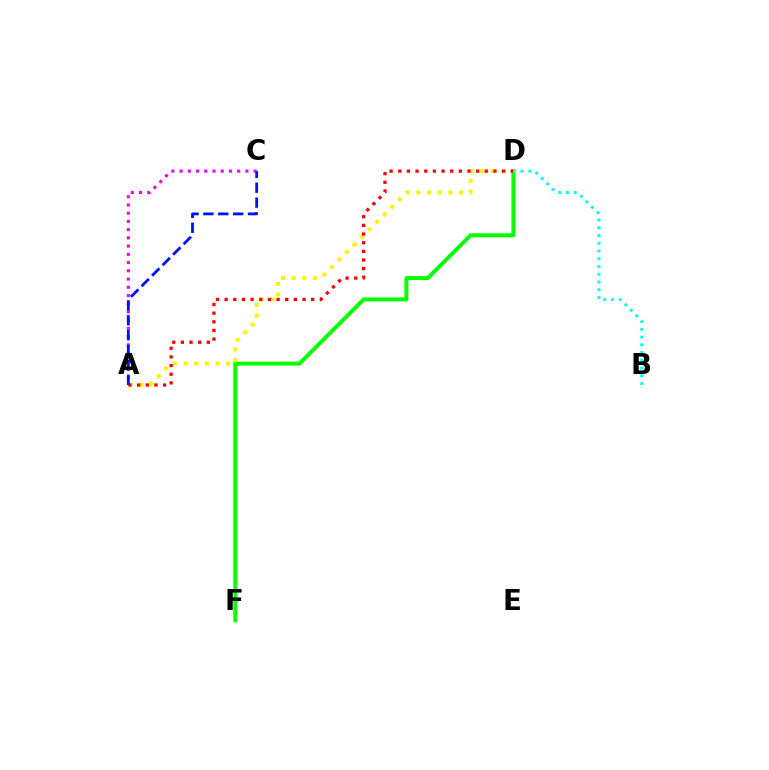{('D', 'F'): [{'color': '#08ff00', 'line_style': 'solid', 'thickness': 2.84}], ('A', 'D'): [{'color': '#fcf500', 'line_style': 'dotted', 'thickness': 2.9}, {'color': '#ff0000', 'line_style': 'dotted', 'thickness': 2.35}], ('A', 'C'): [{'color': '#ee00ff', 'line_style': 'dotted', 'thickness': 2.24}, {'color': '#0010ff', 'line_style': 'dashed', 'thickness': 2.02}], ('B', 'D'): [{'color': '#00fff6', 'line_style': 'dotted', 'thickness': 2.11}]}